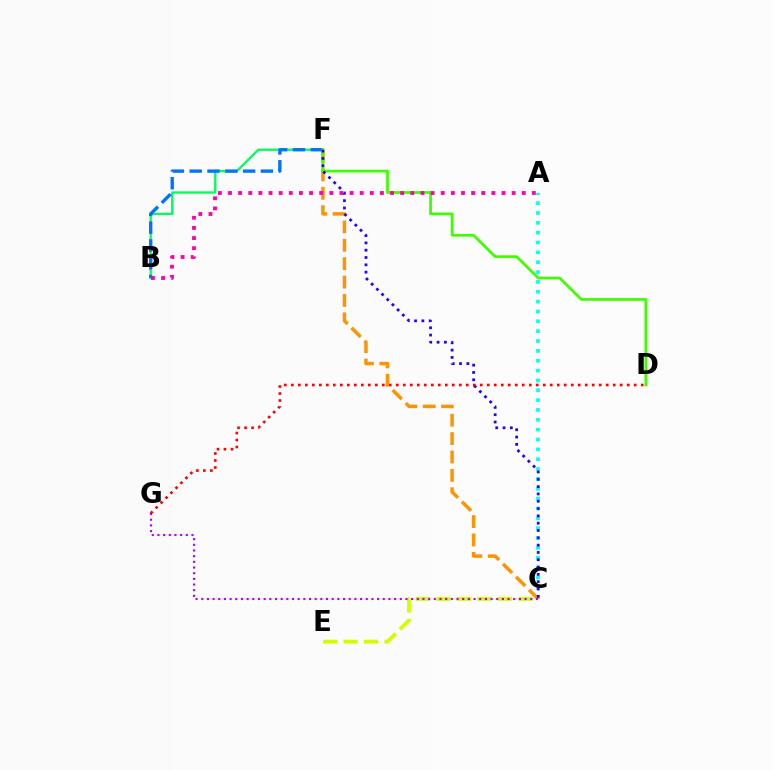{('B', 'F'): [{'color': '#00ff5c', 'line_style': 'solid', 'thickness': 1.68}, {'color': '#0074ff', 'line_style': 'dashed', 'thickness': 2.42}], ('A', 'C'): [{'color': '#00fff6', 'line_style': 'dotted', 'thickness': 2.68}], ('C', 'F'): [{'color': '#ff9400', 'line_style': 'dashed', 'thickness': 2.5}, {'color': '#2500ff', 'line_style': 'dotted', 'thickness': 1.99}], ('D', 'F'): [{'color': '#3dff00', 'line_style': 'solid', 'thickness': 1.96}], ('A', 'B'): [{'color': '#ff00ac', 'line_style': 'dotted', 'thickness': 2.75}], ('C', 'E'): [{'color': '#d1ff00', 'line_style': 'dashed', 'thickness': 2.79}], ('C', 'G'): [{'color': '#b900ff', 'line_style': 'dotted', 'thickness': 1.54}], ('D', 'G'): [{'color': '#ff0000', 'line_style': 'dotted', 'thickness': 1.9}]}